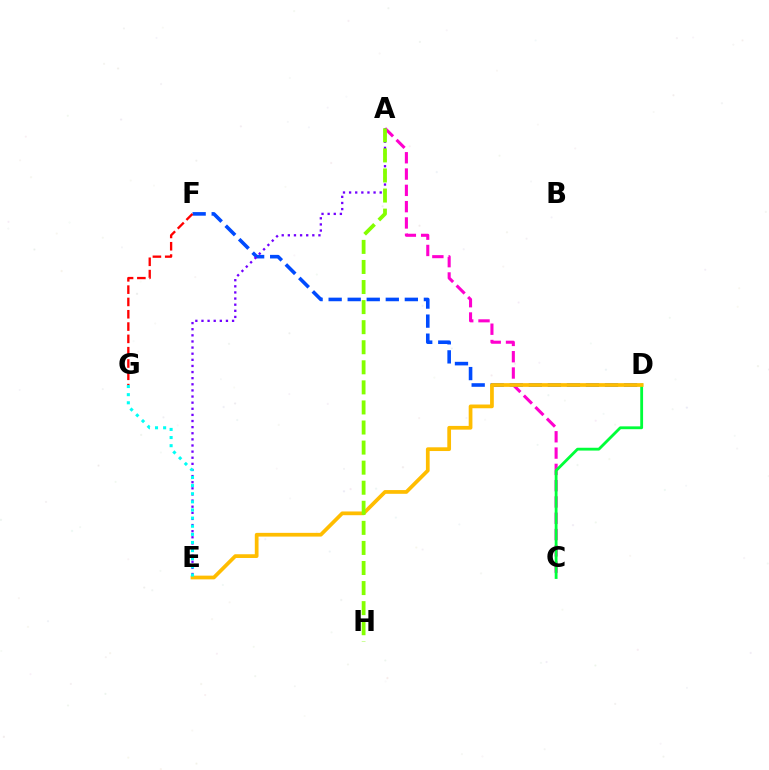{('A', 'C'): [{'color': '#ff00cf', 'line_style': 'dashed', 'thickness': 2.21}], ('D', 'F'): [{'color': '#004bff', 'line_style': 'dashed', 'thickness': 2.59}], ('A', 'E'): [{'color': '#7200ff', 'line_style': 'dotted', 'thickness': 1.66}], ('C', 'D'): [{'color': '#00ff39', 'line_style': 'solid', 'thickness': 2.03}], ('D', 'E'): [{'color': '#ffbd00', 'line_style': 'solid', 'thickness': 2.69}], ('F', 'G'): [{'color': '#ff0000', 'line_style': 'dashed', 'thickness': 1.67}], ('A', 'H'): [{'color': '#84ff00', 'line_style': 'dashed', 'thickness': 2.73}], ('E', 'G'): [{'color': '#00fff6', 'line_style': 'dotted', 'thickness': 2.21}]}